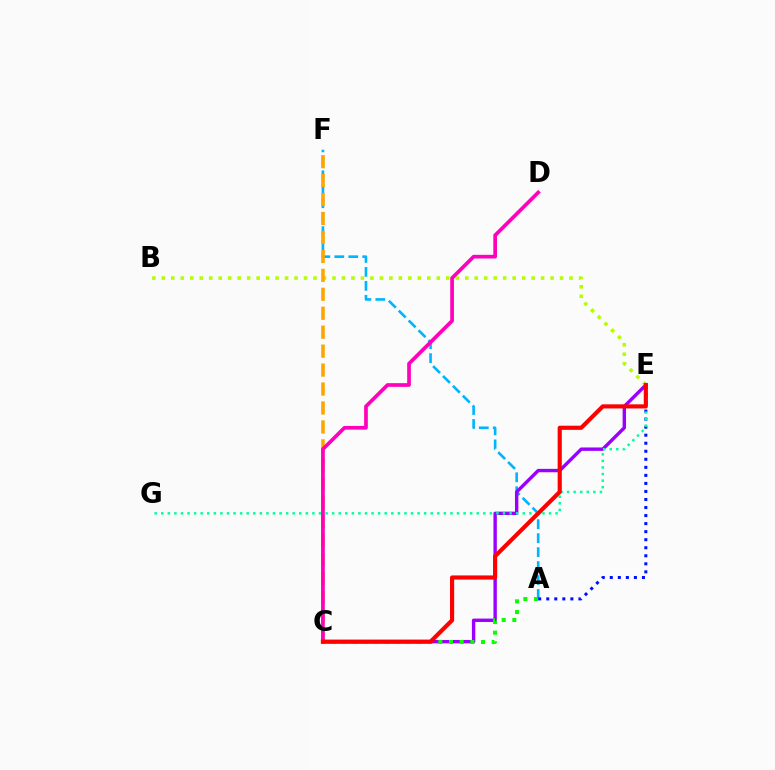{('A', 'F'): [{'color': '#00b5ff', 'line_style': 'dashed', 'thickness': 1.9}], ('C', 'E'): [{'color': '#9b00ff', 'line_style': 'solid', 'thickness': 2.44}, {'color': '#ff0000', 'line_style': 'solid', 'thickness': 2.98}], ('A', 'E'): [{'color': '#0010ff', 'line_style': 'dotted', 'thickness': 2.18}], ('B', 'E'): [{'color': '#b3ff00', 'line_style': 'dotted', 'thickness': 2.58}], ('E', 'G'): [{'color': '#00ff9d', 'line_style': 'dotted', 'thickness': 1.79}], ('A', 'C'): [{'color': '#08ff00', 'line_style': 'dotted', 'thickness': 2.9}], ('C', 'F'): [{'color': '#ffa500', 'line_style': 'dashed', 'thickness': 2.57}], ('C', 'D'): [{'color': '#ff00bd', 'line_style': 'solid', 'thickness': 2.66}]}